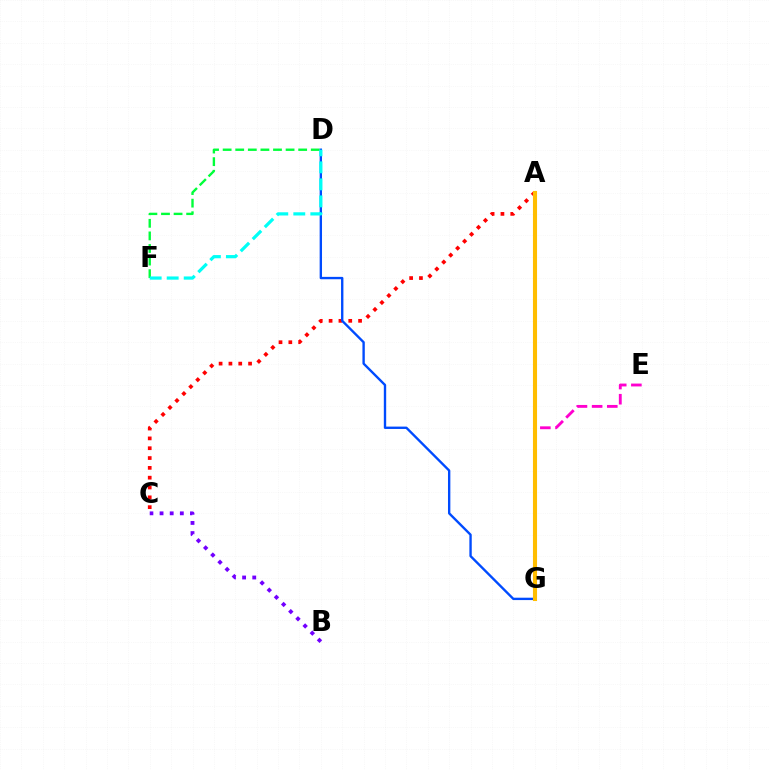{('D', 'F'): [{'color': '#00ff39', 'line_style': 'dashed', 'thickness': 1.71}, {'color': '#00fff6', 'line_style': 'dashed', 'thickness': 2.31}], ('A', 'C'): [{'color': '#ff0000', 'line_style': 'dotted', 'thickness': 2.67}], ('B', 'C'): [{'color': '#7200ff', 'line_style': 'dotted', 'thickness': 2.75}], ('D', 'G'): [{'color': '#004bff', 'line_style': 'solid', 'thickness': 1.71}], ('A', 'G'): [{'color': '#84ff00', 'line_style': 'dotted', 'thickness': 1.96}, {'color': '#ffbd00', 'line_style': 'solid', 'thickness': 2.95}], ('E', 'G'): [{'color': '#ff00cf', 'line_style': 'dashed', 'thickness': 2.06}]}